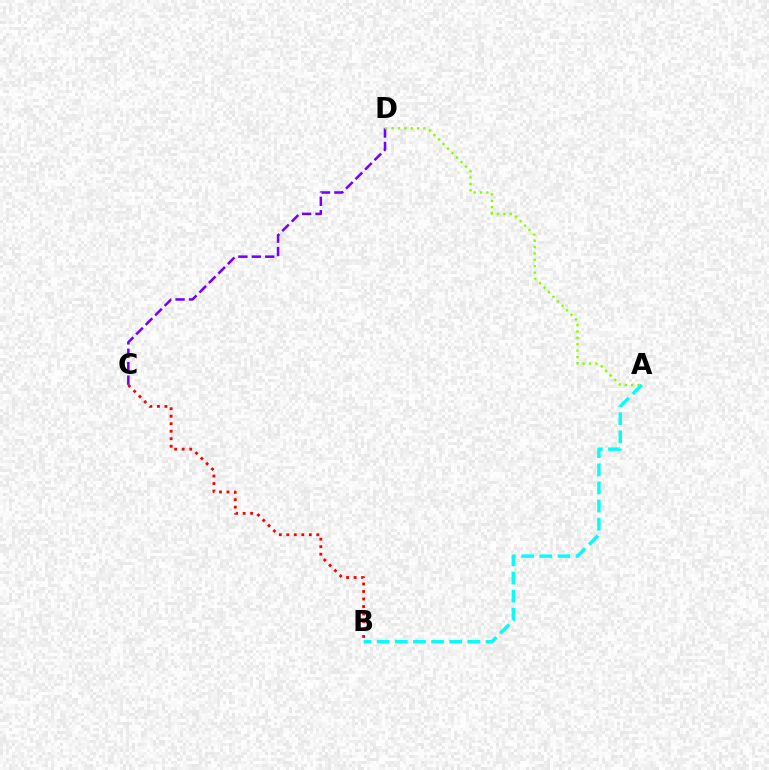{('A', 'B'): [{'color': '#00fff6', 'line_style': 'dashed', 'thickness': 2.46}], ('C', 'D'): [{'color': '#7200ff', 'line_style': 'dashed', 'thickness': 1.82}], ('A', 'D'): [{'color': '#84ff00', 'line_style': 'dotted', 'thickness': 1.73}], ('B', 'C'): [{'color': '#ff0000', 'line_style': 'dotted', 'thickness': 2.04}]}